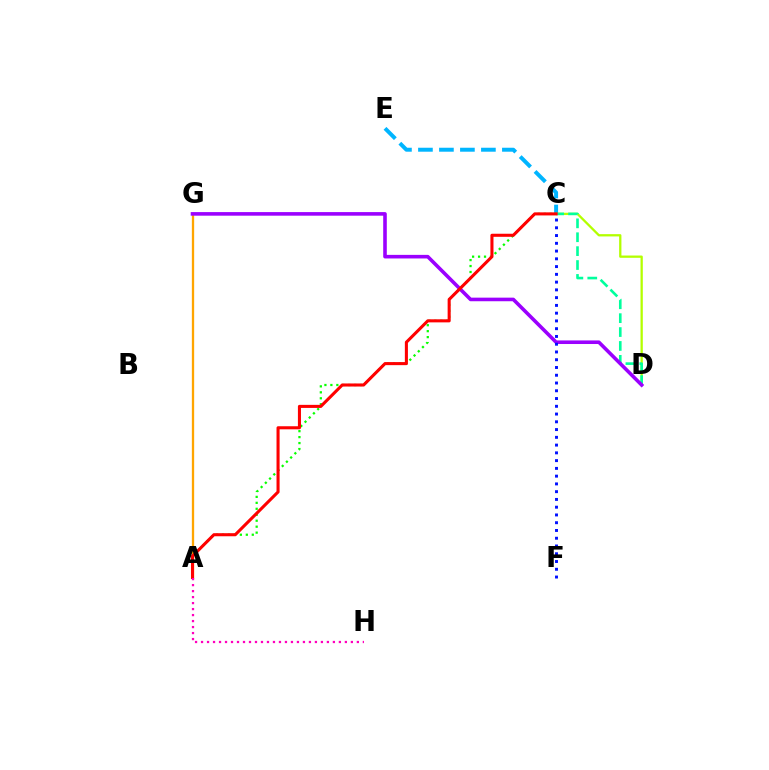{('C', 'E'): [{'color': '#00b5ff', 'line_style': 'dashed', 'thickness': 2.85}], ('C', 'D'): [{'color': '#b3ff00', 'line_style': 'solid', 'thickness': 1.65}, {'color': '#00ff9d', 'line_style': 'dashed', 'thickness': 1.89}], ('A', 'G'): [{'color': '#ffa500', 'line_style': 'solid', 'thickness': 1.66}], ('A', 'C'): [{'color': '#08ff00', 'line_style': 'dotted', 'thickness': 1.62}, {'color': '#ff0000', 'line_style': 'solid', 'thickness': 2.21}], ('D', 'G'): [{'color': '#9b00ff', 'line_style': 'solid', 'thickness': 2.59}], ('A', 'H'): [{'color': '#ff00bd', 'line_style': 'dotted', 'thickness': 1.63}], ('C', 'F'): [{'color': '#0010ff', 'line_style': 'dotted', 'thickness': 2.11}]}